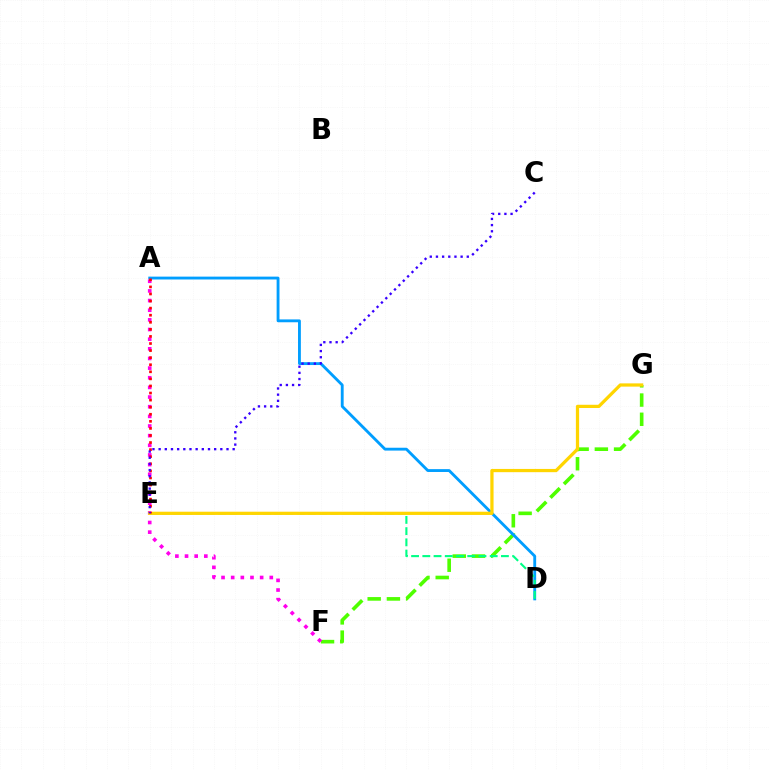{('F', 'G'): [{'color': '#4fff00', 'line_style': 'dashed', 'thickness': 2.61}], ('A', 'D'): [{'color': '#009eff', 'line_style': 'solid', 'thickness': 2.05}], ('A', 'F'): [{'color': '#ff00ed', 'line_style': 'dotted', 'thickness': 2.62}], ('D', 'E'): [{'color': '#00ff86', 'line_style': 'dashed', 'thickness': 1.53}], ('E', 'G'): [{'color': '#ffd500', 'line_style': 'solid', 'thickness': 2.33}], ('A', 'E'): [{'color': '#ff0000', 'line_style': 'dotted', 'thickness': 1.92}], ('C', 'E'): [{'color': '#3700ff', 'line_style': 'dotted', 'thickness': 1.68}]}